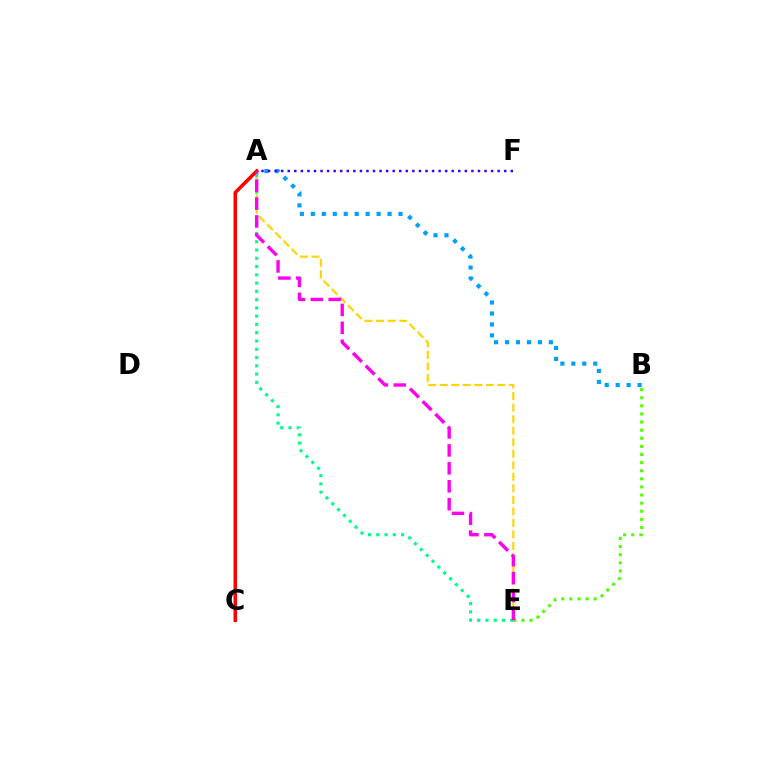{('A', 'E'): [{'color': '#ffd500', 'line_style': 'dashed', 'thickness': 1.57}, {'color': '#00ff86', 'line_style': 'dotted', 'thickness': 2.25}, {'color': '#ff00ed', 'line_style': 'dashed', 'thickness': 2.44}], ('B', 'E'): [{'color': '#4fff00', 'line_style': 'dotted', 'thickness': 2.2}], ('A', 'B'): [{'color': '#009eff', 'line_style': 'dotted', 'thickness': 2.98}], ('A', 'C'): [{'color': '#ff0000', 'line_style': 'solid', 'thickness': 2.56}], ('A', 'F'): [{'color': '#3700ff', 'line_style': 'dotted', 'thickness': 1.78}]}